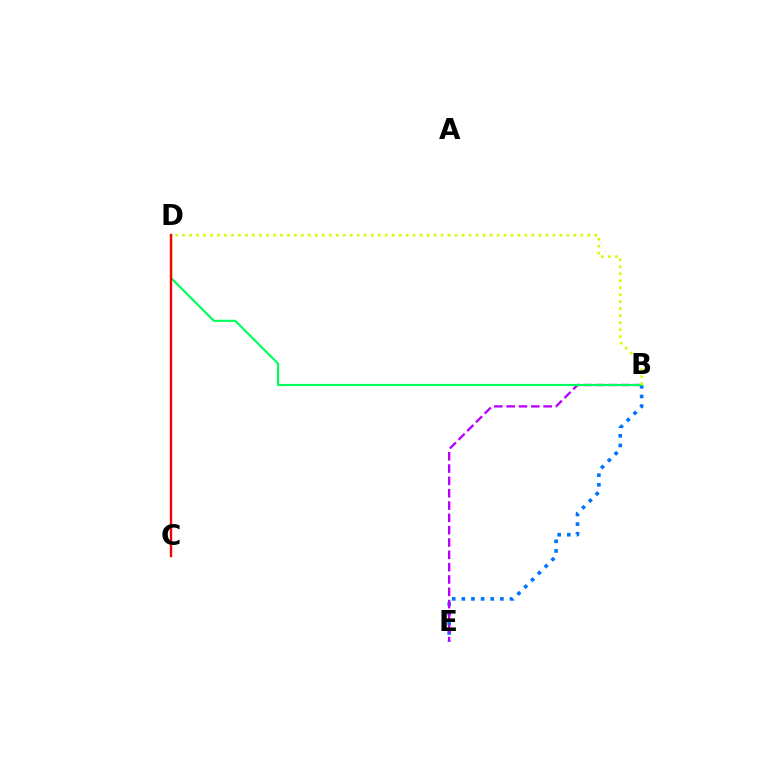{('B', 'E'): [{'color': '#0074ff', 'line_style': 'dotted', 'thickness': 2.62}, {'color': '#b900ff', 'line_style': 'dashed', 'thickness': 1.67}], ('B', 'D'): [{'color': '#00ff5c', 'line_style': 'solid', 'thickness': 1.55}, {'color': '#d1ff00', 'line_style': 'dotted', 'thickness': 1.9}], ('C', 'D'): [{'color': '#ff0000', 'line_style': 'solid', 'thickness': 1.72}]}